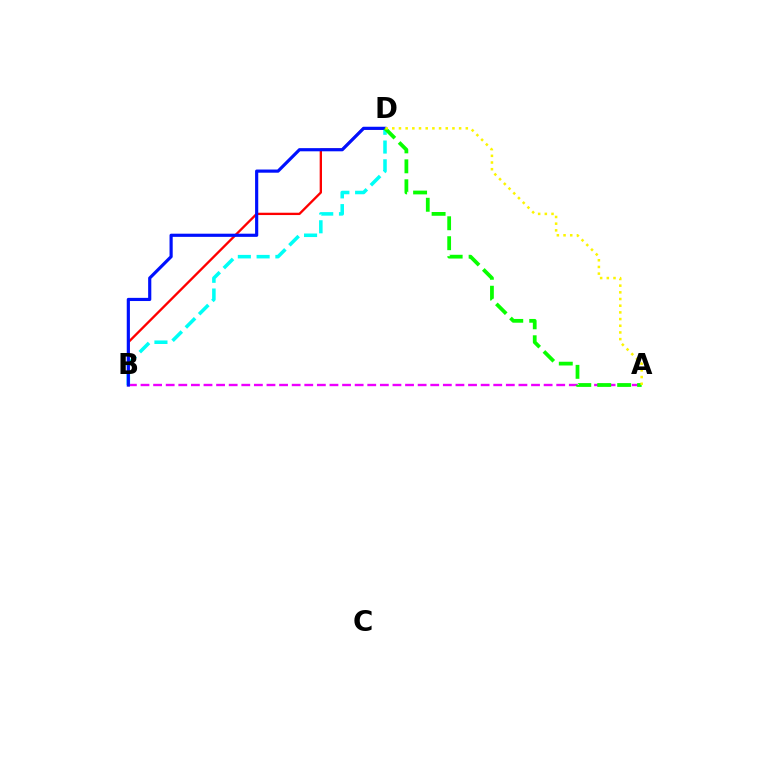{('B', 'D'): [{'color': '#ff0000', 'line_style': 'solid', 'thickness': 1.68}, {'color': '#00fff6', 'line_style': 'dashed', 'thickness': 2.55}, {'color': '#0010ff', 'line_style': 'solid', 'thickness': 2.28}], ('A', 'B'): [{'color': '#ee00ff', 'line_style': 'dashed', 'thickness': 1.71}], ('A', 'D'): [{'color': '#08ff00', 'line_style': 'dashed', 'thickness': 2.71}, {'color': '#fcf500', 'line_style': 'dotted', 'thickness': 1.82}]}